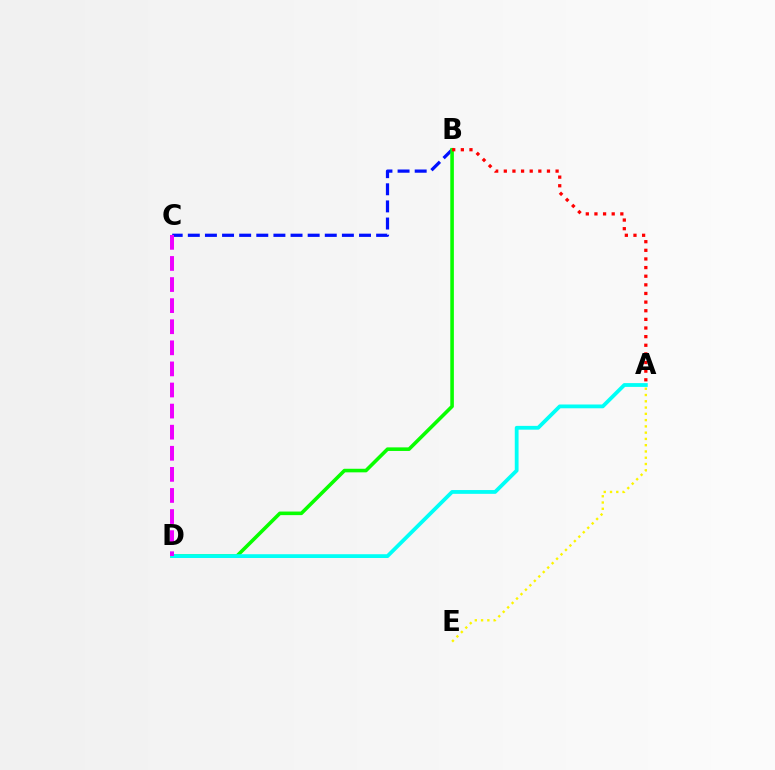{('A', 'E'): [{'color': '#fcf500', 'line_style': 'dotted', 'thickness': 1.7}], ('B', 'C'): [{'color': '#0010ff', 'line_style': 'dashed', 'thickness': 2.33}], ('B', 'D'): [{'color': '#08ff00', 'line_style': 'solid', 'thickness': 2.58}], ('A', 'D'): [{'color': '#00fff6', 'line_style': 'solid', 'thickness': 2.73}], ('C', 'D'): [{'color': '#ee00ff', 'line_style': 'dashed', 'thickness': 2.87}], ('A', 'B'): [{'color': '#ff0000', 'line_style': 'dotted', 'thickness': 2.35}]}